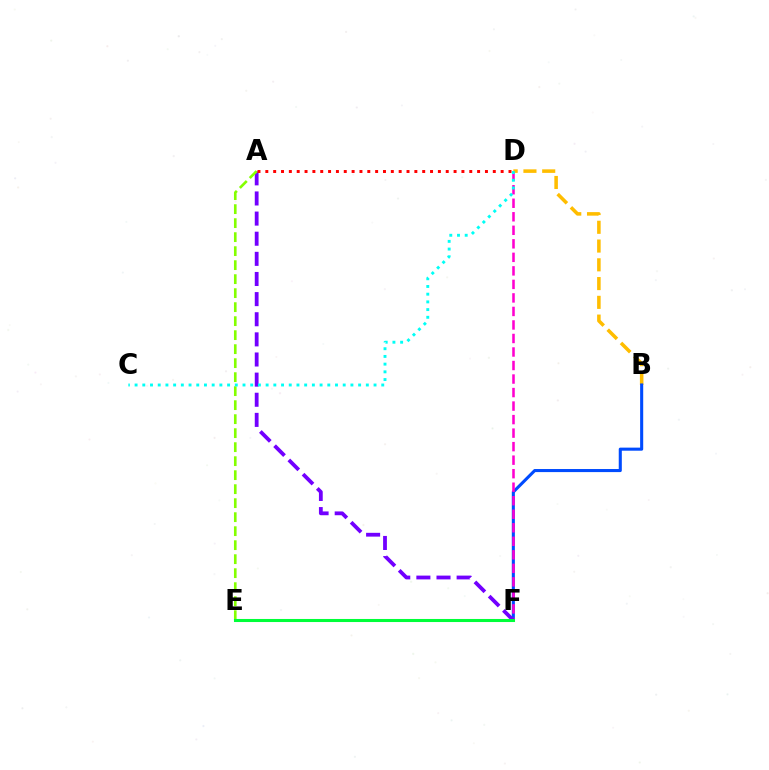{('B', 'D'): [{'color': '#ffbd00', 'line_style': 'dashed', 'thickness': 2.55}], ('B', 'F'): [{'color': '#004bff', 'line_style': 'solid', 'thickness': 2.21}], ('D', 'F'): [{'color': '#ff00cf', 'line_style': 'dashed', 'thickness': 1.84}], ('A', 'F'): [{'color': '#7200ff', 'line_style': 'dashed', 'thickness': 2.73}], ('A', 'E'): [{'color': '#84ff00', 'line_style': 'dashed', 'thickness': 1.9}], ('E', 'F'): [{'color': '#00ff39', 'line_style': 'solid', 'thickness': 2.21}], ('C', 'D'): [{'color': '#00fff6', 'line_style': 'dotted', 'thickness': 2.09}], ('A', 'D'): [{'color': '#ff0000', 'line_style': 'dotted', 'thickness': 2.13}]}